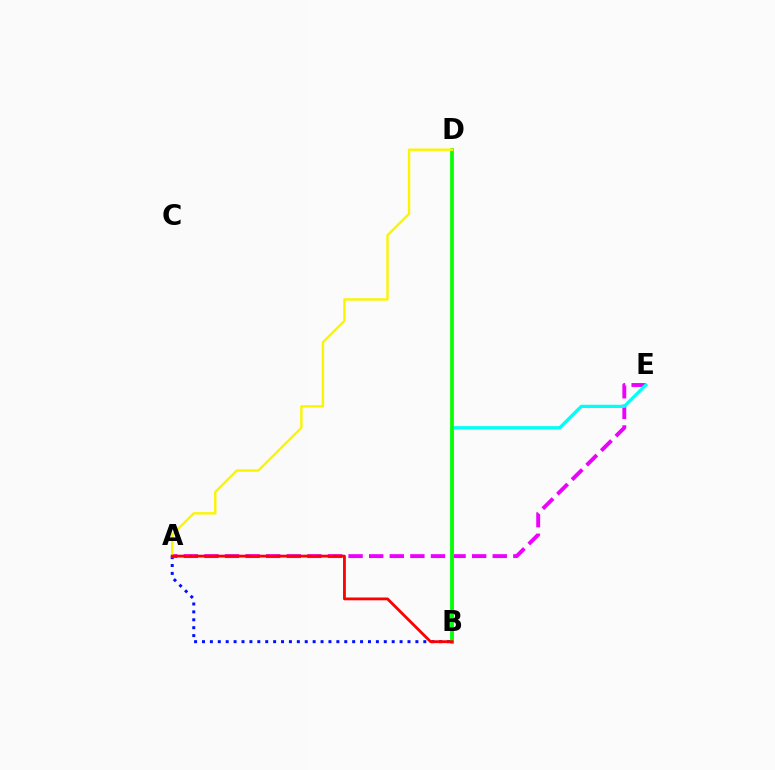{('A', 'E'): [{'color': '#ee00ff', 'line_style': 'dashed', 'thickness': 2.8}], ('A', 'B'): [{'color': '#0010ff', 'line_style': 'dotted', 'thickness': 2.15}, {'color': '#ff0000', 'line_style': 'solid', 'thickness': 2.02}], ('B', 'E'): [{'color': '#00fff6', 'line_style': 'solid', 'thickness': 2.34}], ('B', 'D'): [{'color': '#08ff00', 'line_style': 'solid', 'thickness': 2.67}], ('A', 'D'): [{'color': '#fcf500', 'line_style': 'solid', 'thickness': 1.74}]}